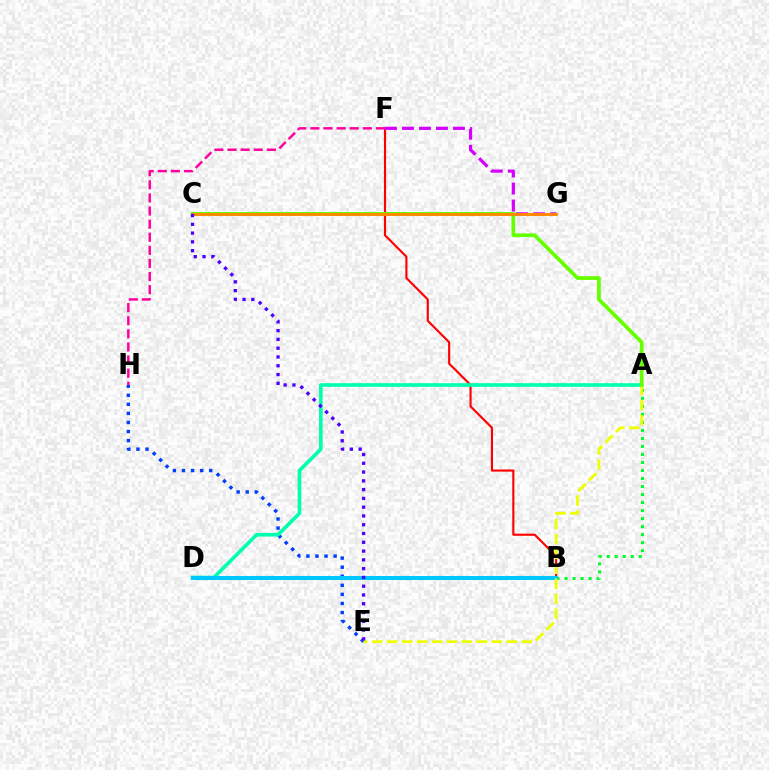{('E', 'H'): [{'color': '#003fff', 'line_style': 'dotted', 'thickness': 2.46}], ('B', 'F'): [{'color': '#ff0000', 'line_style': 'solid', 'thickness': 1.53}], ('F', 'G'): [{'color': '#d600ff', 'line_style': 'dashed', 'thickness': 2.31}], ('A', 'B'): [{'color': '#00ff27', 'line_style': 'dotted', 'thickness': 2.18}], ('A', 'D'): [{'color': '#00ffaf', 'line_style': 'solid', 'thickness': 2.62}], ('B', 'D'): [{'color': '#00c7ff', 'line_style': 'solid', 'thickness': 2.9}], ('A', 'E'): [{'color': '#eeff00', 'line_style': 'dashed', 'thickness': 2.03}], ('F', 'H'): [{'color': '#ff00a0', 'line_style': 'dashed', 'thickness': 1.78}], ('A', 'C'): [{'color': '#66ff00', 'line_style': 'solid', 'thickness': 2.69}], ('C', 'G'): [{'color': '#ff8800', 'line_style': 'solid', 'thickness': 2.09}], ('C', 'E'): [{'color': '#4f00ff', 'line_style': 'dotted', 'thickness': 2.39}]}